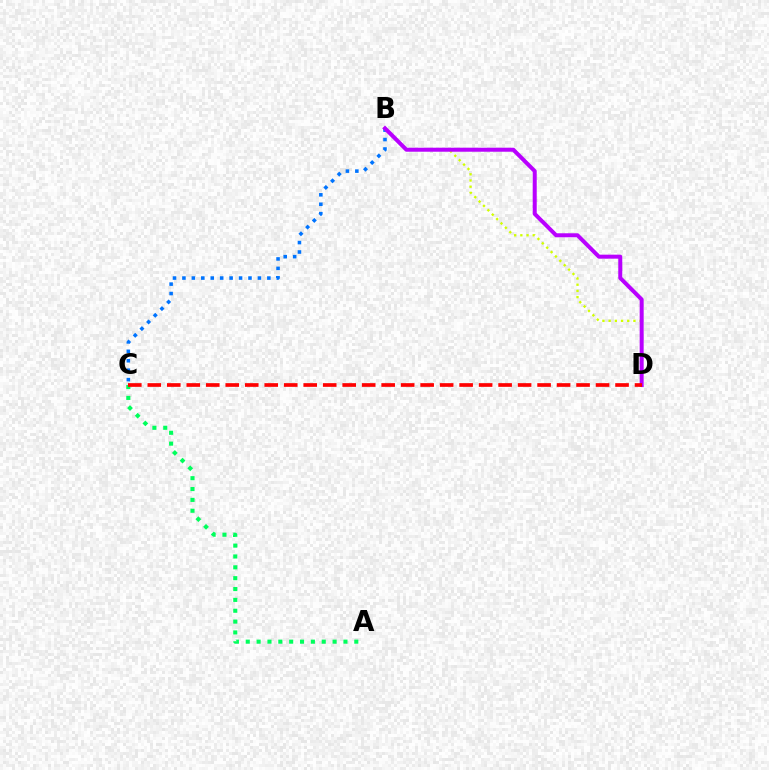{('A', 'C'): [{'color': '#00ff5c', 'line_style': 'dotted', 'thickness': 2.95}], ('B', 'D'): [{'color': '#d1ff00', 'line_style': 'dotted', 'thickness': 1.68}, {'color': '#b900ff', 'line_style': 'solid', 'thickness': 2.88}], ('B', 'C'): [{'color': '#0074ff', 'line_style': 'dotted', 'thickness': 2.56}], ('C', 'D'): [{'color': '#ff0000', 'line_style': 'dashed', 'thickness': 2.65}]}